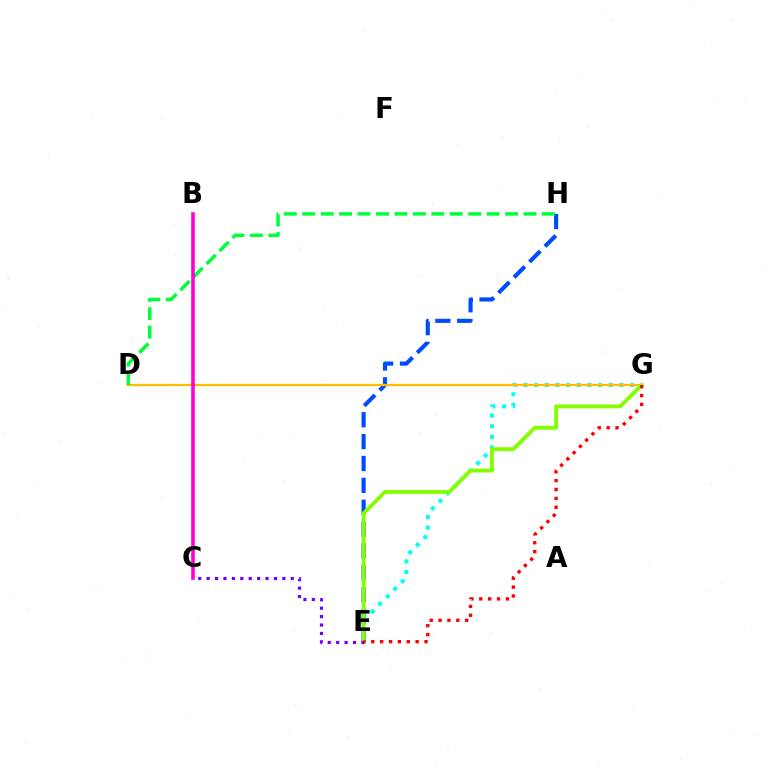{('E', 'H'): [{'color': '#004bff', 'line_style': 'dashed', 'thickness': 2.97}], ('E', 'G'): [{'color': '#00fff6', 'line_style': 'dotted', 'thickness': 2.9}, {'color': '#84ff00', 'line_style': 'solid', 'thickness': 2.77}, {'color': '#ff0000', 'line_style': 'dotted', 'thickness': 2.41}], ('D', 'G'): [{'color': '#ffbd00', 'line_style': 'solid', 'thickness': 1.63}], ('D', 'H'): [{'color': '#00ff39', 'line_style': 'dashed', 'thickness': 2.5}], ('C', 'E'): [{'color': '#7200ff', 'line_style': 'dotted', 'thickness': 2.29}], ('B', 'C'): [{'color': '#ff00cf', 'line_style': 'solid', 'thickness': 2.58}]}